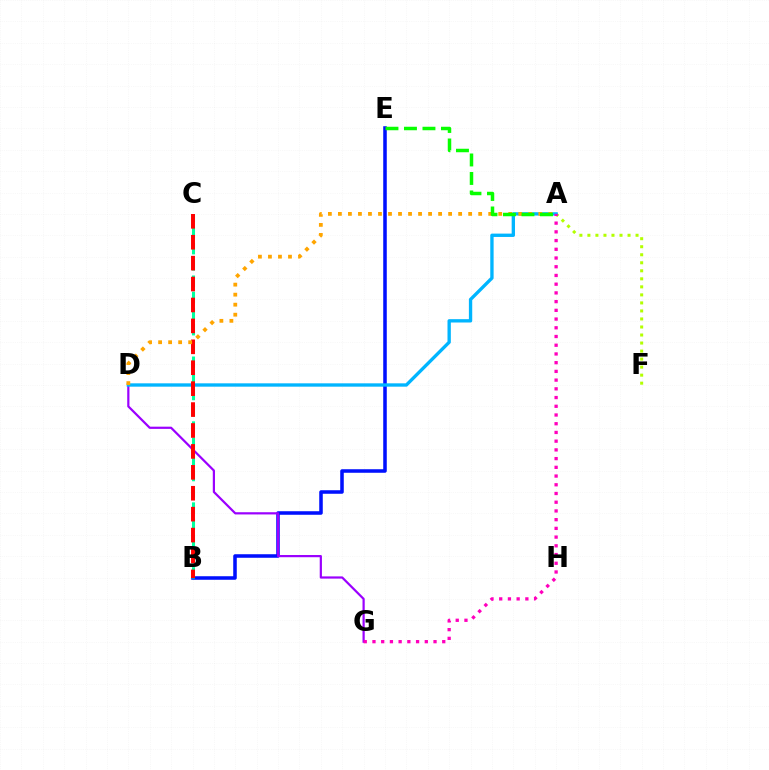{('B', 'E'): [{'color': '#0010ff', 'line_style': 'solid', 'thickness': 2.55}], ('D', 'G'): [{'color': '#9b00ff', 'line_style': 'solid', 'thickness': 1.59}], ('A', 'F'): [{'color': '#b3ff00', 'line_style': 'dotted', 'thickness': 2.18}], ('A', 'D'): [{'color': '#00b5ff', 'line_style': 'solid', 'thickness': 2.41}, {'color': '#ffa500', 'line_style': 'dotted', 'thickness': 2.72}], ('B', 'C'): [{'color': '#00ff9d', 'line_style': 'dashed', 'thickness': 2.2}, {'color': '#ff0000', 'line_style': 'dashed', 'thickness': 2.84}], ('A', 'E'): [{'color': '#08ff00', 'line_style': 'dashed', 'thickness': 2.51}], ('A', 'G'): [{'color': '#ff00bd', 'line_style': 'dotted', 'thickness': 2.37}]}